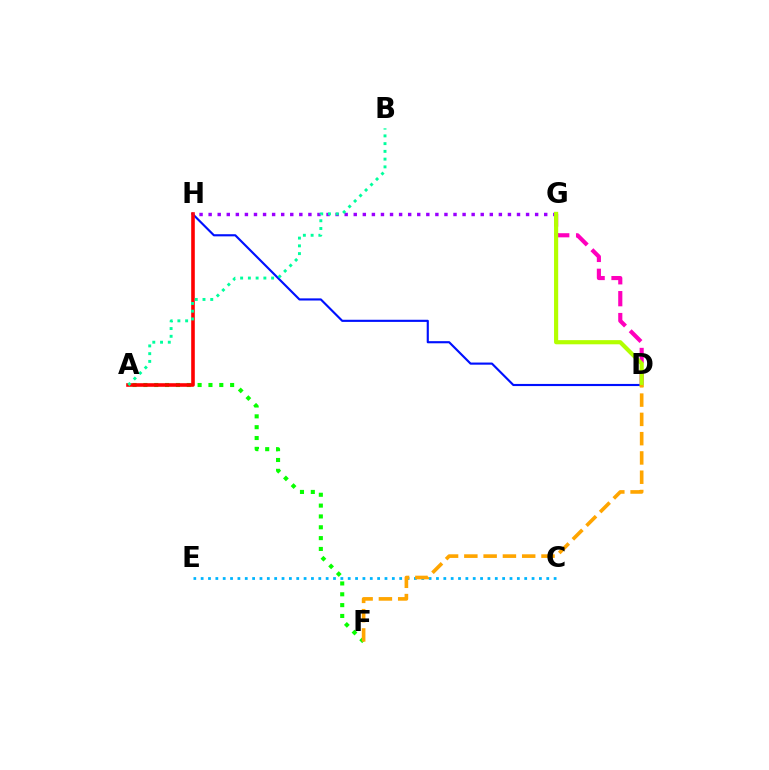{('C', 'E'): [{'color': '#00b5ff', 'line_style': 'dotted', 'thickness': 2.0}], ('A', 'F'): [{'color': '#08ff00', 'line_style': 'dotted', 'thickness': 2.94}], ('D', 'H'): [{'color': '#0010ff', 'line_style': 'solid', 'thickness': 1.54}], ('D', 'G'): [{'color': '#ff00bd', 'line_style': 'dashed', 'thickness': 2.97}, {'color': '#b3ff00', 'line_style': 'solid', 'thickness': 2.99}], ('A', 'H'): [{'color': '#ff0000', 'line_style': 'solid', 'thickness': 2.59}], ('G', 'H'): [{'color': '#9b00ff', 'line_style': 'dotted', 'thickness': 2.46}], ('A', 'B'): [{'color': '#00ff9d', 'line_style': 'dotted', 'thickness': 2.11}], ('D', 'F'): [{'color': '#ffa500', 'line_style': 'dashed', 'thickness': 2.62}]}